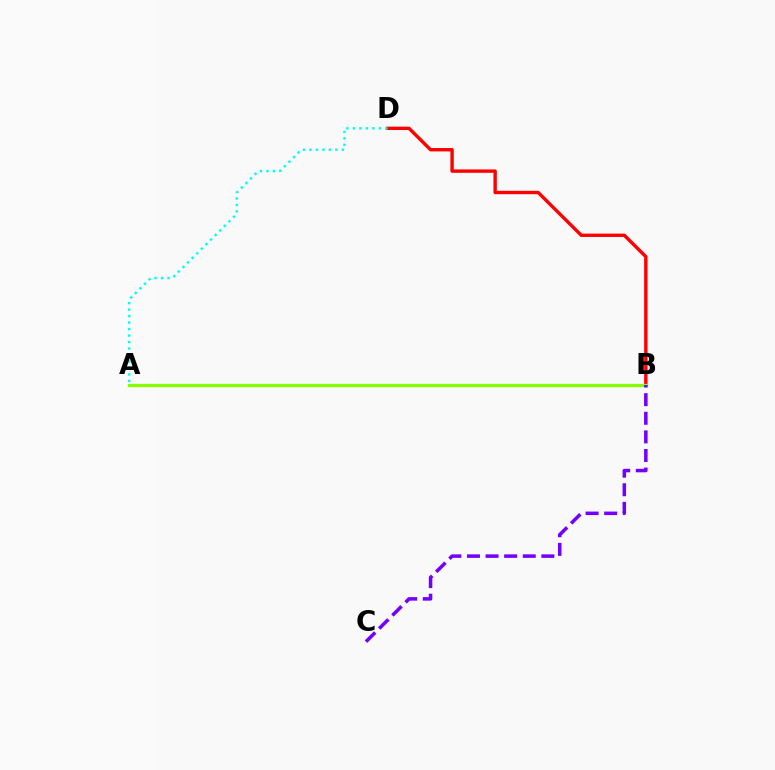{('B', 'D'): [{'color': '#ff0000', 'line_style': 'solid', 'thickness': 2.44}], ('A', 'B'): [{'color': '#84ff00', 'line_style': 'solid', 'thickness': 2.34}], ('A', 'D'): [{'color': '#00fff6', 'line_style': 'dotted', 'thickness': 1.76}], ('B', 'C'): [{'color': '#7200ff', 'line_style': 'dashed', 'thickness': 2.53}]}